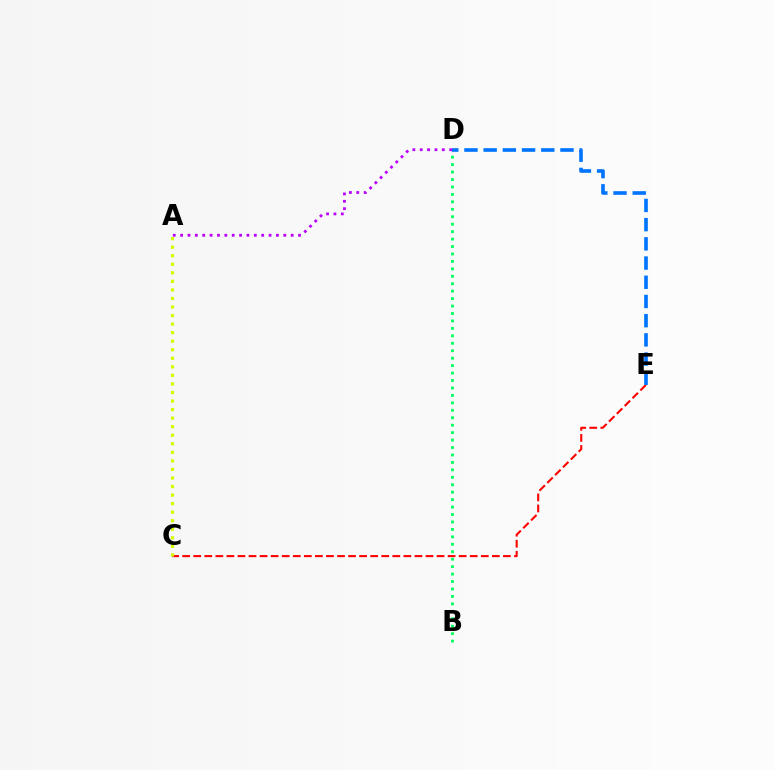{('C', 'E'): [{'color': '#ff0000', 'line_style': 'dashed', 'thickness': 1.5}], ('B', 'D'): [{'color': '#00ff5c', 'line_style': 'dotted', 'thickness': 2.02}], ('A', 'C'): [{'color': '#d1ff00', 'line_style': 'dotted', 'thickness': 2.32}], ('D', 'E'): [{'color': '#0074ff', 'line_style': 'dashed', 'thickness': 2.61}], ('A', 'D'): [{'color': '#b900ff', 'line_style': 'dotted', 'thickness': 2.0}]}